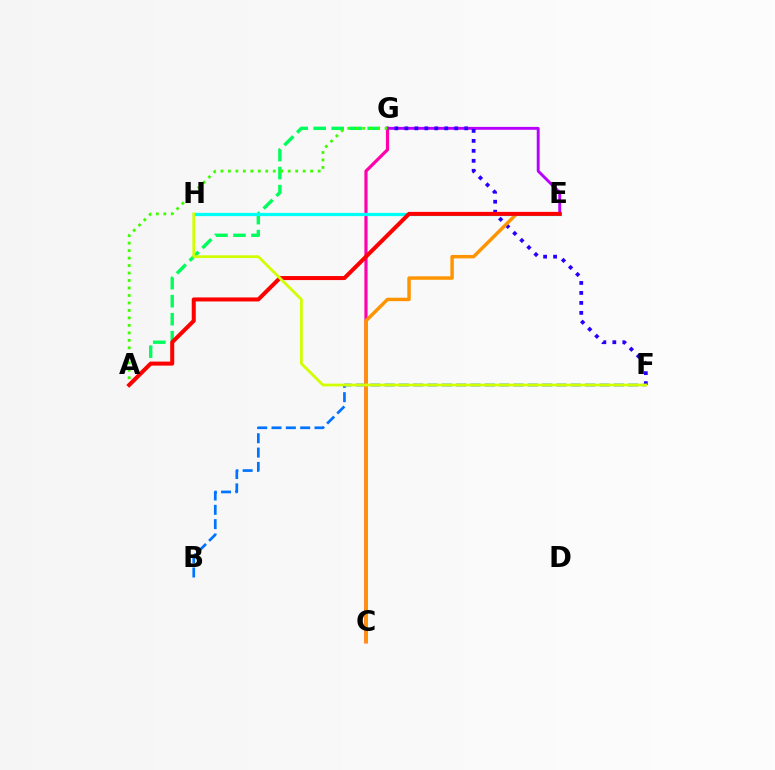{('A', 'G'): [{'color': '#00ff5c', 'line_style': 'dashed', 'thickness': 2.45}, {'color': '#3dff00', 'line_style': 'dotted', 'thickness': 2.03}], ('B', 'F'): [{'color': '#0074ff', 'line_style': 'dashed', 'thickness': 1.95}], ('E', 'G'): [{'color': '#b900ff', 'line_style': 'solid', 'thickness': 2.08}], ('C', 'G'): [{'color': '#ff00ac', 'line_style': 'solid', 'thickness': 2.28}], ('F', 'G'): [{'color': '#2500ff', 'line_style': 'dotted', 'thickness': 2.71}], ('C', 'E'): [{'color': '#ff9400', 'line_style': 'solid', 'thickness': 2.48}], ('E', 'H'): [{'color': '#00fff6', 'line_style': 'solid', 'thickness': 2.33}], ('A', 'E'): [{'color': '#ff0000', 'line_style': 'solid', 'thickness': 2.89}], ('F', 'H'): [{'color': '#d1ff00', 'line_style': 'solid', 'thickness': 1.98}]}